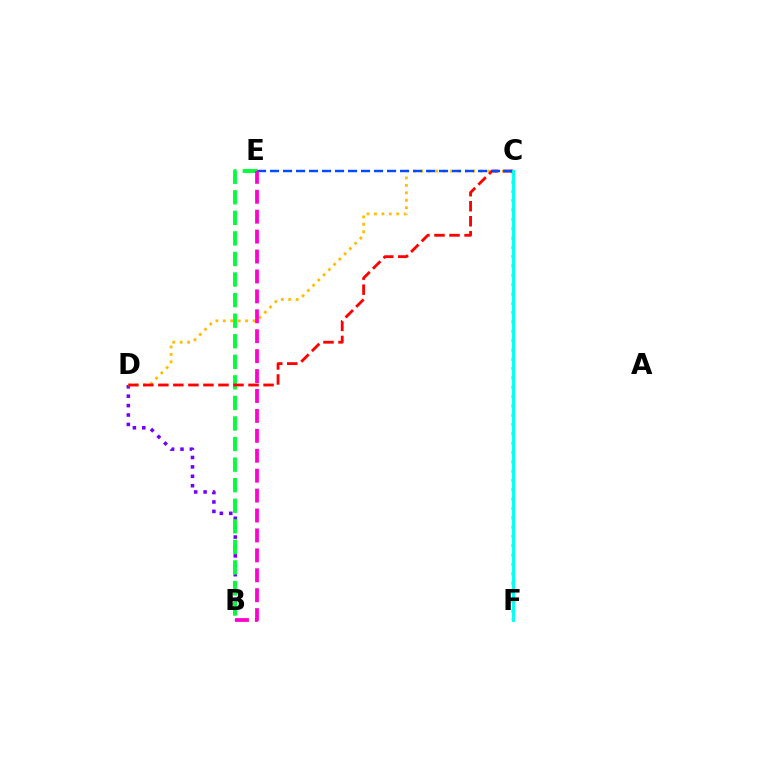{('B', 'D'): [{'color': '#7200ff', 'line_style': 'dotted', 'thickness': 2.56}], ('C', 'F'): [{'color': '#84ff00', 'line_style': 'dotted', 'thickness': 2.53}, {'color': '#00fff6', 'line_style': 'solid', 'thickness': 2.1}], ('C', 'D'): [{'color': '#ffbd00', 'line_style': 'dotted', 'thickness': 2.02}, {'color': '#ff0000', 'line_style': 'dashed', 'thickness': 2.04}], ('B', 'E'): [{'color': '#00ff39', 'line_style': 'dashed', 'thickness': 2.79}, {'color': '#ff00cf', 'line_style': 'dashed', 'thickness': 2.71}], ('C', 'E'): [{'color': '#004bff', 'line_style': 'dashed', 'thickness': 1.77}]}